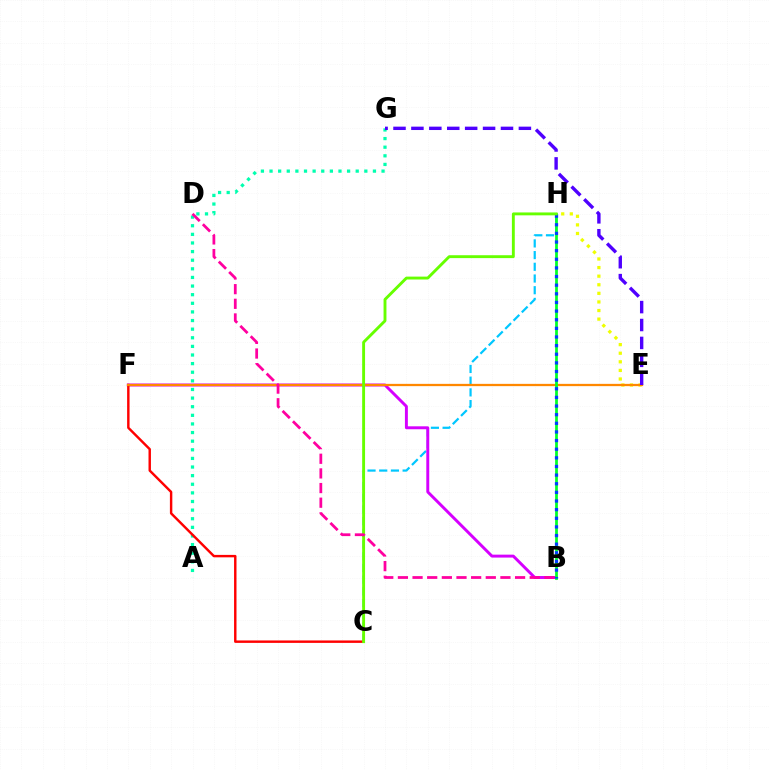{('A', 'G'): [{'color': '#00ffaf', 'line_style': 'dotted', 'thickness': 2.34}], ('C', 'H'): [{'color': '#00c7ff', 'line_style': 'dashed', 'thickness': 1.59}, {'color': '#66ff00', 'line_style': 'solid', 'thickness': 2.08}], ('B', 'F'): [{'color': '#d600ff', 'line_style': 'solid', 'thickness': 2.11}], ('C', 'F'): [{'color': '#ff0000', 'line_style': 'solid', 'thickness': 1.75}], ('E', 'H'): [{'color': '#eeff00', 'line_style': 'dotted', 'thickness': 2.33}], ('E', 'F'): [{'color': '#ff8800', 'line_style': 'solid', 'thickness': 1.63}], ('E', 'G'): [{'color': '#4f00ff', 'line_style': 'dashed', 'thickness': 2.43}], ('B', 'H'): [{'color': '#00ff27', 'line_style': 'solid', 'thickness': 1.98}, {'color': '#003fff', 'line_style': 'dotted', 'thickness': 2.35}], ('B', 'D'): [{'color': '#ff00a0', 'line_style': 'dashed', 'thickness': 1.99}]}